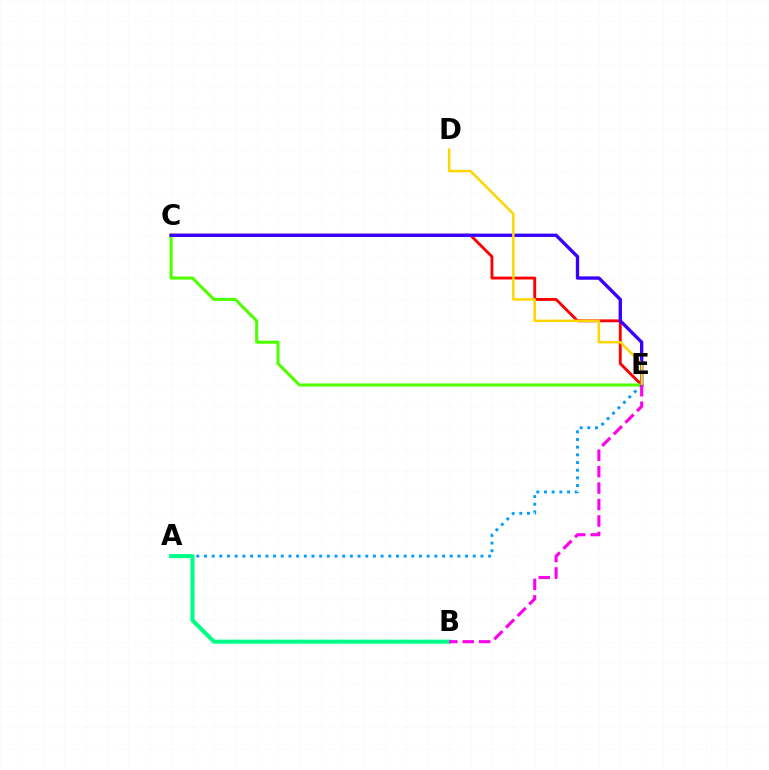{('A', 'E'): [{'color': '#009eff', 'line_style': 'dotted', 'thickness': 2.09}], ('C', 'E'): [{'color': '#ff0000', 'line_style': 'solid', 'thickness': 2.07}, {'color': '#4fff00', 'line_style': 'solid', 'thickness': 2.2}, {'color': '#3700ff', 'line_style': 'solid', 'thickness': 2.4}], ('A', 'B'): [{'color': '#00ff86', 'line_style': 'solid', 'thickness': 2.94}], ('D', 'E'): [{'color': '#ffd500', 'line_style': 'solid', 'thickness': 1.79}], ('B', 'E'): [{'color': '#ff00ed', 'line_style': 'dashed', 'thickness': 2.23}]}